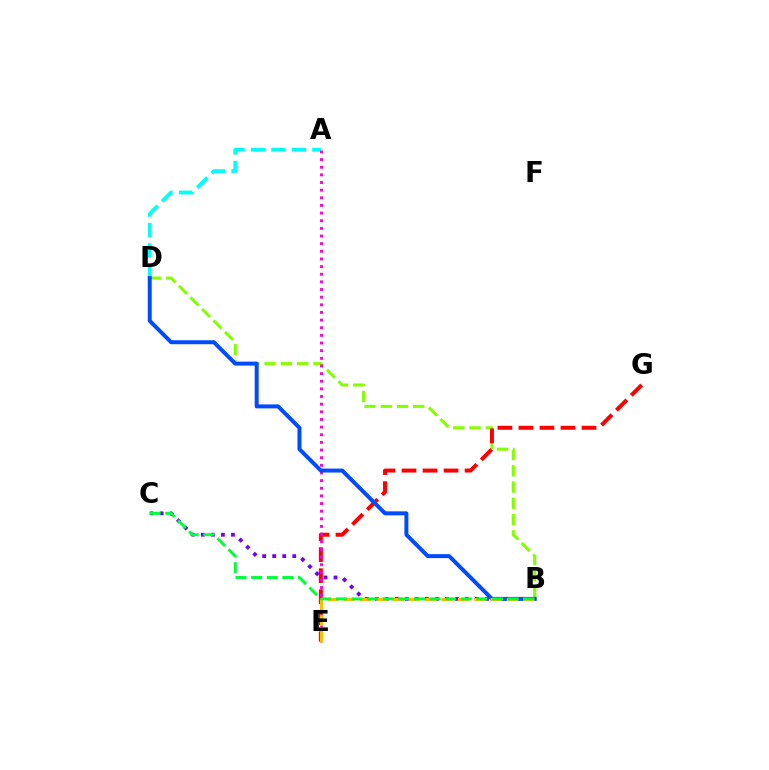{('B', 'D'): [{'color': '#84ff00', 'line_style': 'dashed', 'thickness': 2.21}, {'color': '#004bff', 'line_style': 'solid', 'thickness': 2.86}], ('A', 'D'): [{'color': '#00fff6', 'line_style': 'dashed', 'thickness': 2.78}], ('E', 'G'): [{'color': '#ff0000', 'line_style': 'dashed', 'thickness': 2.86}], ('A', 'E'): [{'color': '#ff00cf', 'line_style': 'dotted', 'thickness': 2.08}], ('B', 'C'): [{'color': '#7200ff', 'line_style': 'dotted', 'thickness': 2.72}, {'color': '#00ff39', 'line_style': 'dashed', 'thickness': 2.12}], ('B', 'E'): [{'color': '#ffbd00', 'line_style': 'dashed', 'thickness': 2.21}]}